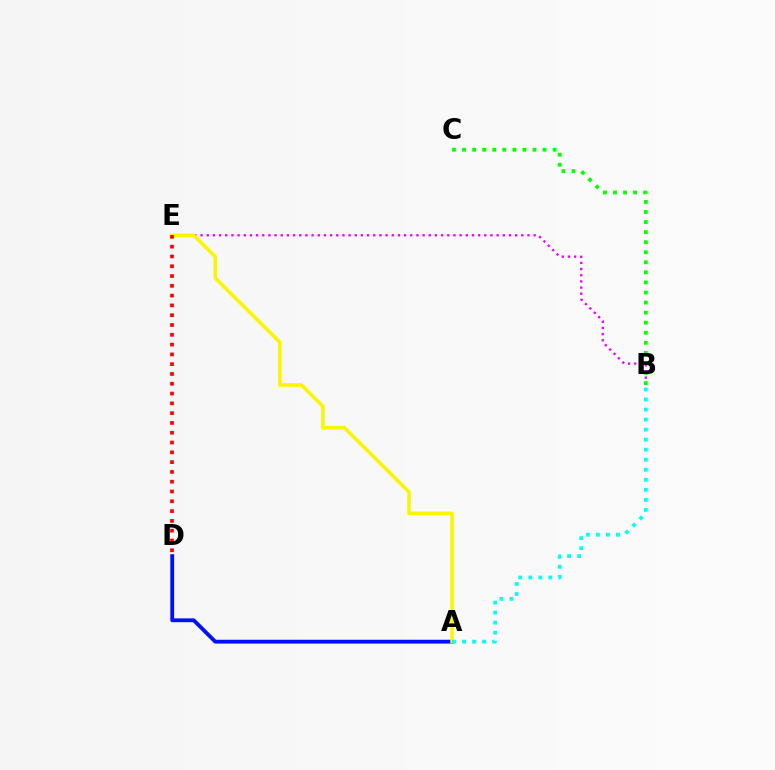{('B', 'E'): [{'color': '#ee00ff', 'line_style': 'dotted', 'thickness': 1.68}], ('A', 'D'): [{'color': '#0010ff', 'line_style': 'solid', 'thickness': 2.75}], ('B', 'C'): [{'color': '#08ff00', 'line_style': 'dotted', 'thickness': 2.73}], ('A', 'E'): [{'color': '#fcf500', 'line_style': 'solid', 'thickness': 2.57}], ('A', 'B'): [{'color': '#00fff6', 'line_style': 'dotted', 'thickness': 2.73}], ('D', 'E'): [{'color': '#ff0000', 'line_style': 'dotted', 'thickness': 2.66}]}